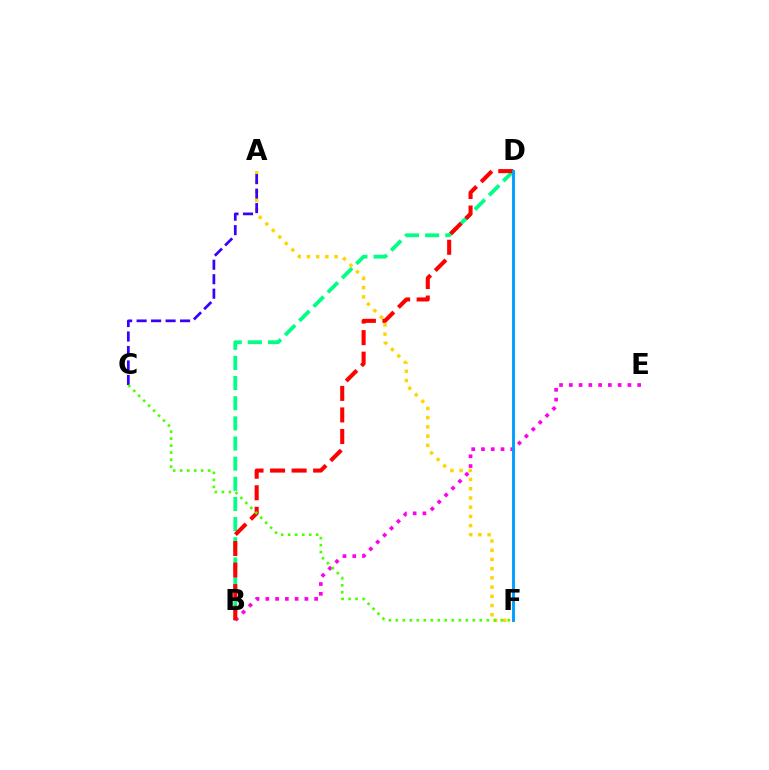{('B', 'E'): [{'color': '#ff00ed', 'line_style': 'dotted', 'thickness': 2.65}], ('B', 'D'): [{'color': '#00ff86', 'line_style': 'dashed', 'thickness': 2.74}, {'color': '#ff0000', 'line_style': 'dashed', 'thickness': 2.93}], ('A', 'F'): [{'color': '#ffd500', 'line_style': 'dotted', 'thickness': 2.5}], ('A', 'C'): [{'color': '#3700ff', 'line_style': 'dashed', 'thickness': 1.97}], ('C', 'F'): [{'color': '#4fff00', 'line_style': 'dotted', 'thickness': 1.9}], ('D', 'F'): [{'color': '#009eff', 'line_style': 'solid', 'thickness': 2.08}]}